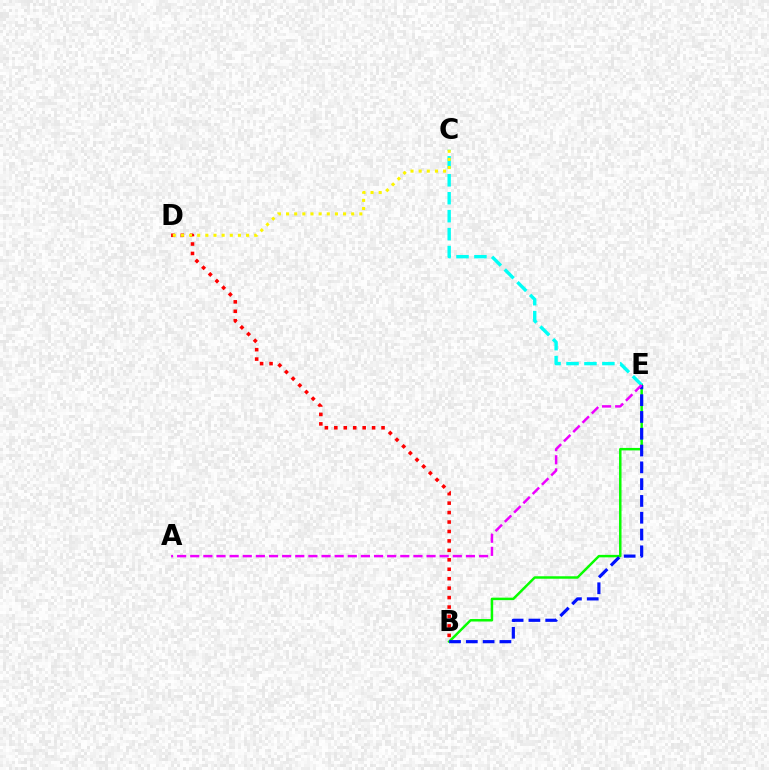{('B', 'E'): [{'color': '#08ff00', 'line_style': 'solid', 'thickness': 1.78}, {'color': '#0010ff', 'line_style': 'dashed', 'thickness': 2.28}], ('C', 'E'): [{'color': '#00fff6', 'line_style': 'dashed', 'thickness': 2.44}], ('B', 'D'): [{'color': '#ff0000', 'line_style': 'dotted', 'thickness': 2.57}], ('C', 'D'): [{'color': '#fcf500', 'line_style': 'dotted', 'thickness': 2.21}], ('A', 'E'): [{'color': '#ee00ff', 'line_style': 'dashed', 'thickness': 1.78}]}